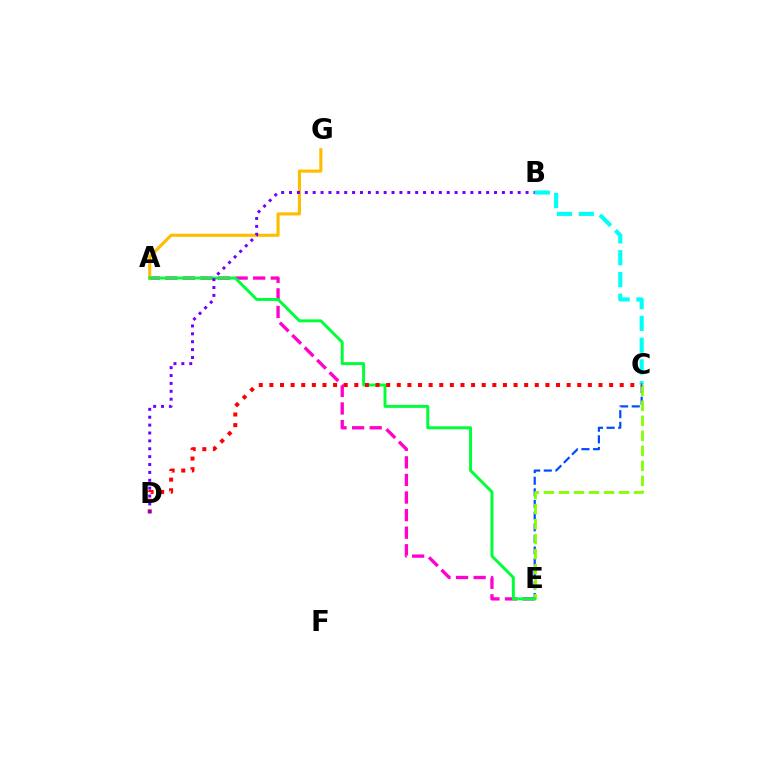{('A', 'E'): [{'color': '#ff00cf', 'line_style': 'dashed', 'thickness': 2.39}, {'color': '#00ff39', 'line_style': 'solid', 'thickness': 2.13}], ('B', 'C'): [{'color': '#00fff6', 'line_style': 'dashed', 'thickness': 2.96}], ('C', 'E'): [{'color': '#004bff', 'line_style': 'dashed', 'thickness': 1.58}, {'color': '#84ff00', 'line_style': 'dashed', 'thickness': 2.04}], ('A', 'G'): [{'color': '#ffbd00', 'line_style': 'solid', 'thickness': 2.24}], ('C', 'D'): [{'color': '#ff0000', 'line_style': 'dotted', 'thickness': 2.88}], ('B', 'D'): [{'color': '#7200ff', 'line_style': 'dotted', 'thickness': 2.14}]}